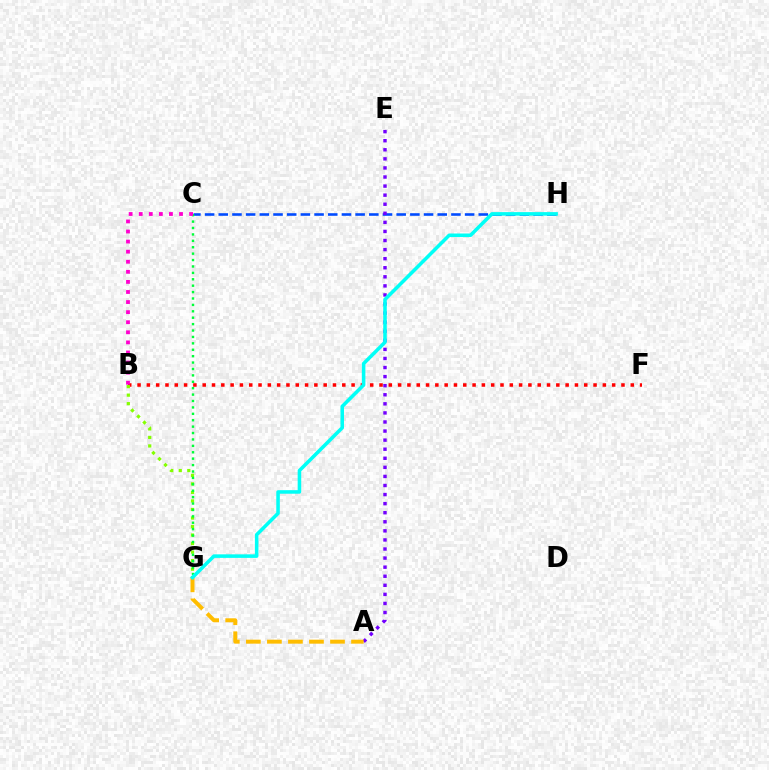{('B', 'F'): [{'color': '#ff0000', 'line_style': 'dotted', 'thickness': 2.53}], ('C', 'H'): [{'color': '#004bff', 'line_style': 'dashed', 'thickness': 1.86}], ('A', 'E'): [{'color': '#7200ff', 'line_style': 'dotted', 'thickness': 2.47}], ('B', 'G'): [{'color': '#84ff00', 'line_style': 'dotted', 'thickness': 2.32}], ('C', 'G'): [{'color': '#00ff39', 'line_style': 'dotted', 'thickness': 1.74}], ('B', 'C'): [{'color': '#ff00cf', 'line_style': 'dotted', 'thickness': 2.74}], ('A', 'G'): [{'color': '#ffbd00', 'line_style': 'dashed', 'thickness': 2.86}], ('G', 'H'): [{'color': '#00fff6', 'line_style': 'solid', 'thickness': 2.55}]}